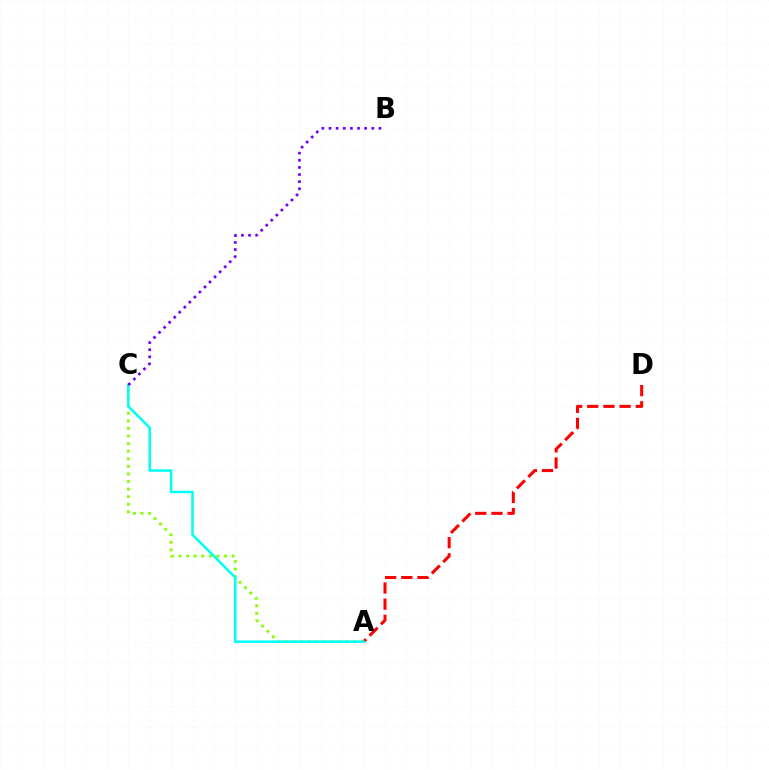{('A', 'C'): [{'color': '#84ff00', 'line_style': 'dotted', 'thickness': 2.06}, {'color': '#00fff6', 'line_style': 'solid', 'thickness': 1.82}], ('A', 'D'): [{'color': '#ff0000', 'line_style': 'dashed', 'thickness': 2.19}], ('B', 'C'): [{'color': '#7200ff', 'line_style': 'dotted', 'thickness': 1.94}]}